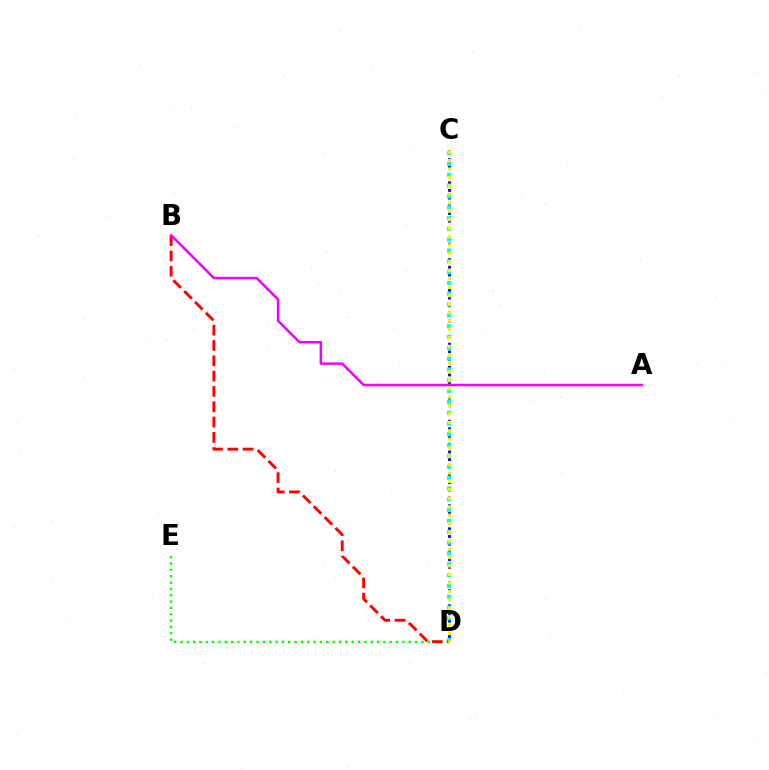{('D', 'E'): [{'color': '#08ff00', 'line_style': 'dotted', 'thickness': 1.72}], ('C', 'D'): [{'color': '#0010ff', 'line_style': 'dotted', 'thickness': 2.09}, {'color': '#00fff6', 'line_style': 'dotted', 'thickness': 2.94}, {'color': '#fcf500', 'line_style': 'dotted', 'thickness': 2.29}], ('B', 'D'): [{'color': '#ff0000', 'line_style': 'dashed', 'thickness': 2.08}], ('A', 'B'): [{'color': '#ee00ff', 'line_style': 'solid', 'thickness': 1.78}]}